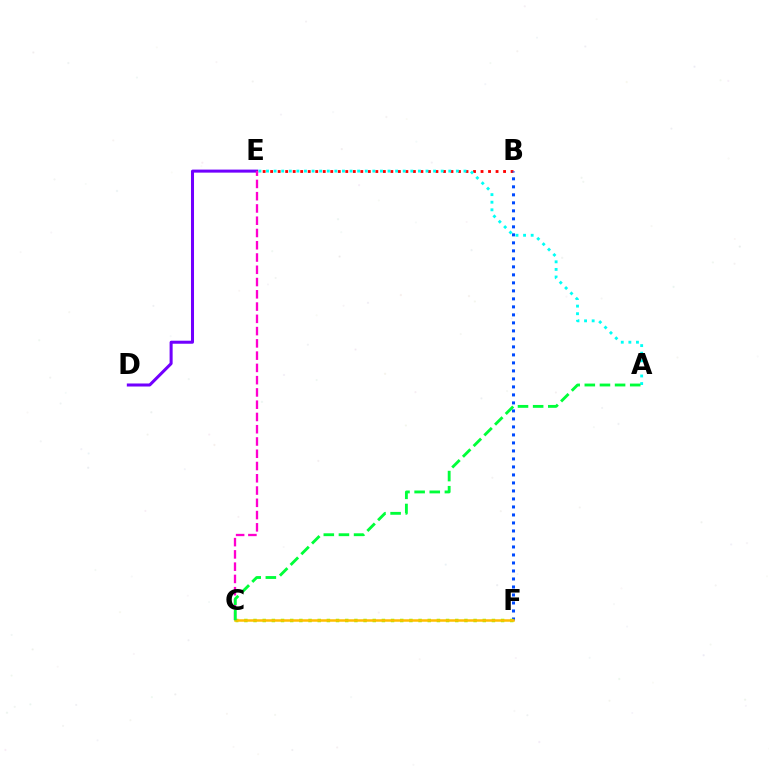{('D', 'E'): [{'color': '#7200ff', 'line_style': 'solid', 'thickness': 2.18}], ('B', 'E'): [{'color': '#ff0000', 'line_style': 'dotted', 'thickness': 2.04}], ('B', 'F'): [{'color': '#004bff', 'line_style': 'dotted', 'thickness': 2.17}], ('A', 'E'): [{'color': '#00fff6', 'line_style': 'dotted', 'thickness': 2.06}], ('C', 'F'): [{'color': '#84ff00', 'line_style': 'dotted', 'thickness': 2.49}, {'color': '#ffbd00', 'line_style': 'solid', 'thickness': 1.8}], ('C', 'E'): [{'color': '#ff00cf', 'line_style': 'dashed', 'thickness': 1.67}], ('A', 'C'): [{'color': '#00ff39', 'line_style': 'dashed', 'thickness': 2.06}]}